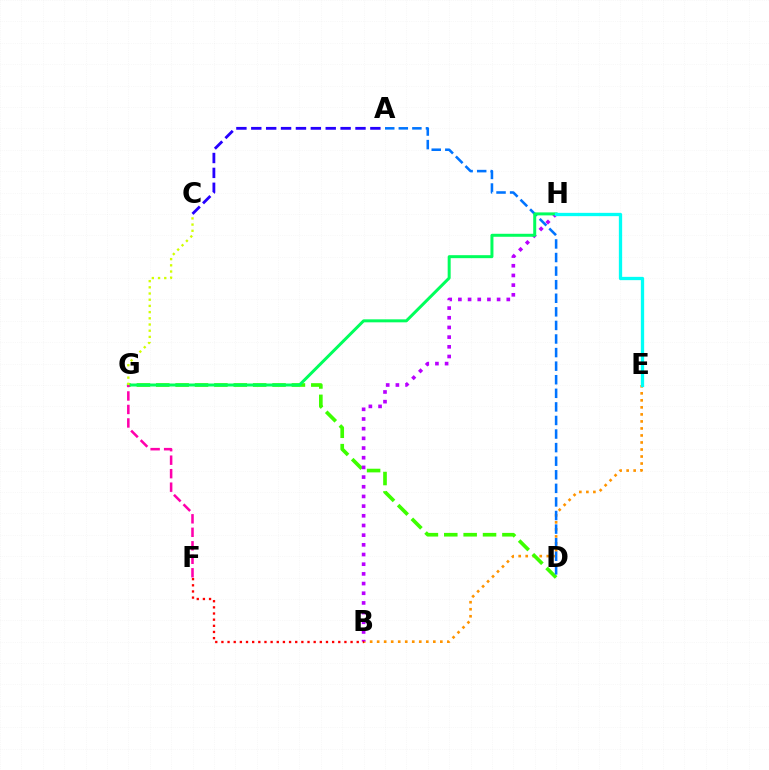{('B', 'E'): [{'color': '#ff9400', 'line_style': 'dotted', 'thickness': 1.91}], ('D', 'G'): [{'color': '#3dff00', 'line_style': 'dashed', 'thickness': 2.63}], ('A', 'D'): [{'color': '#0074ff', 'line_style': 'dashed', 'thickness': 1.84}], ('B', 'H'): [{'color': '#b900ff', 'line_style': 'dotted', 'thickness': 2.63}], ('G', 'H'): [{'color': '#00ff5c', 'line_style': 'solid', 'thickness': 2.15}], ('A', 'C'): [{'color': '#2500ff', 'line_style': 'dashed', 'thickness': 2.02}], ('B', 'F'): [{'color': '#ff0000', 'line_style': 'dotted', 'thickness': 1.67}], ('F', 'G'): [{'color': '#ff00ac', 'line_style': 'dashed', 'thickness': 1.83}], ('E', 'H'): [{'color': '#00fff6', 'line_style': 'solid', 'thickness': 2.37}], ('C', 'G'): [{'color': '#d1ff00', 'line_style': 'dotted', 'thickness': 1.68}]}